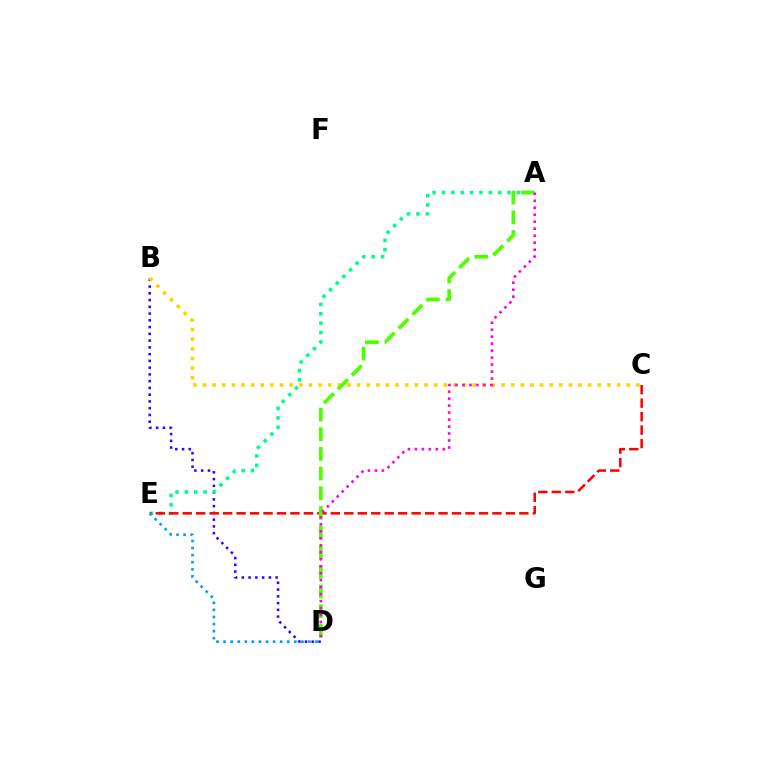{('B', 'D'): [{'color': '#3700ff', 'line_style': 'dotted', 'thickness': 1.84}], ('A', 'E'): [{'color': '#00ff86', 'line_style': 'dotted', 'thickness': 2.55}], ('C', 'E'): [{'color': '#ff0000', 'line_style': 'dashed', 'thickness': 1.83}], ('D', 'E'): [{'color': '#009eff', 'line_style': 'dotted', 'thickness': 1.92}], ('B', 'C'): [{'color': '#ffd500', 'line_style': 'dotted', 'thickness': 2.62}], ('A', 'D'): [{'color': '#4fff00', 'line_style': 'dashed', 'thickness': 2.67}, {'color': '#ff00ed', 'line_style': 'dotted', 'thickness': 1.9}]}